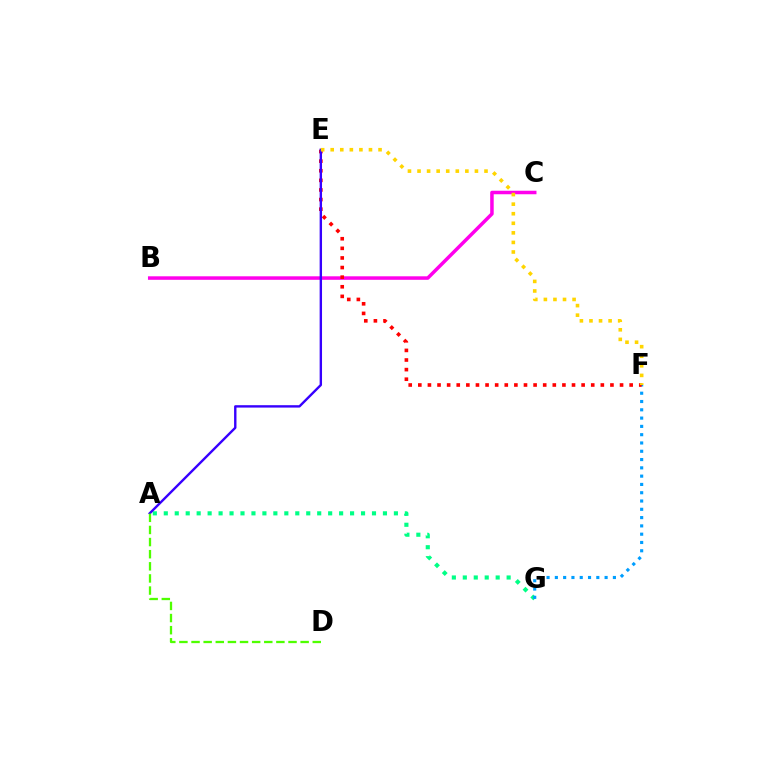{('B', 'C'): [{'color': '#ff00ed', 'line_style': 'solid', 'thickness': 2.52}], ('A', 'G'): [{'color': '#00ff86', 'line_style': 'dotted', 'thickness': 2.98}], ('F', 'G'): [{'color': '#009eff', 'line_style': 'dotted', 'thickness': 2.25}], ('E', 'F'): [{'color': '#ff0000', 'line_style': 'dotted', 'thickness': 2.61}, {'color': '#ffd500', 'line_style': 'dotted', 'thickness': 2.6}], ('A', 'E'): [{'color': '#3700ff', 'line_style': 'solid', 'thickness': 1.72}], ('A', 'D'): [{'color': '#4fff00', 'line_style': 'dashed', 'thickness': 1.65}]}